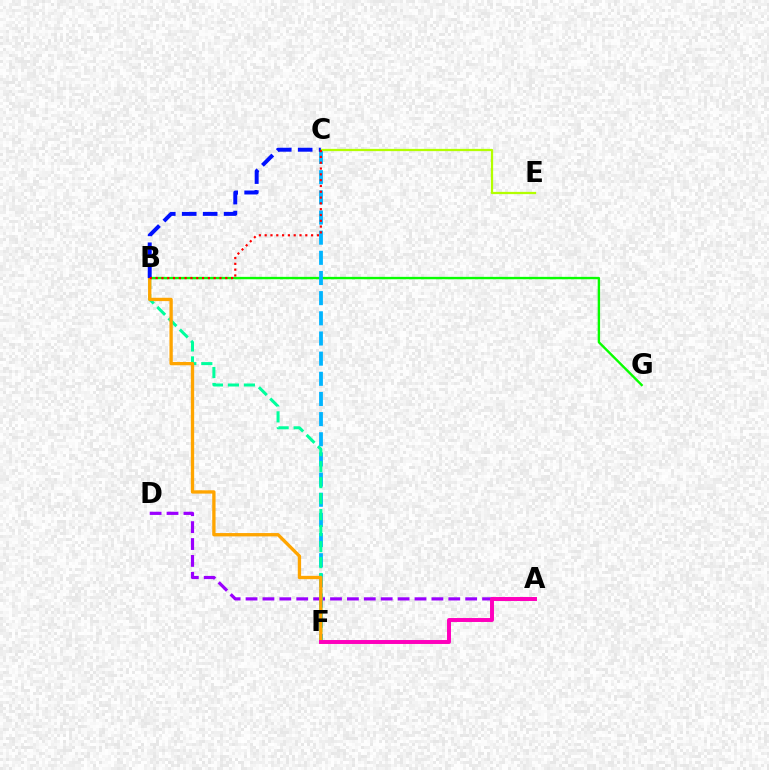{('B', 'G'): [{'color': '#08ff00', 'line_style': 'solid', 'thickness': 1.72}], ('A', 'D'): [{'color': '#9b00ff', 'line_style': 'dashed', 'thickness': 2.3}], ('C', 'F'): [{'color': '#00b5ff', 'line_style': 'dashed', 'thickness': 2.74}], ('B', 'F'): [{'color': '#00ff9d', 'line_style': 'dashed', 'thickness': 2.17}, {'color': '#ffa500', 'line_style': 'solid', 'thickness': 2.39}], ('C', 'E'): [{'color': '#b3ff00', 'line_style': 'solid', 'thickness': 1.63}], ('B', 'C'): [{'color': '#0010ff', 'line_style': 'dashed', 'thickness': 2.85}, {'color': '#ff0000', 'line_style': 'dotted', 'thickness': 1.58}], ('A', 'F'): [{'color': '#ff00bd', 'line_style': 'solid', 'thickness': 2.84}]}